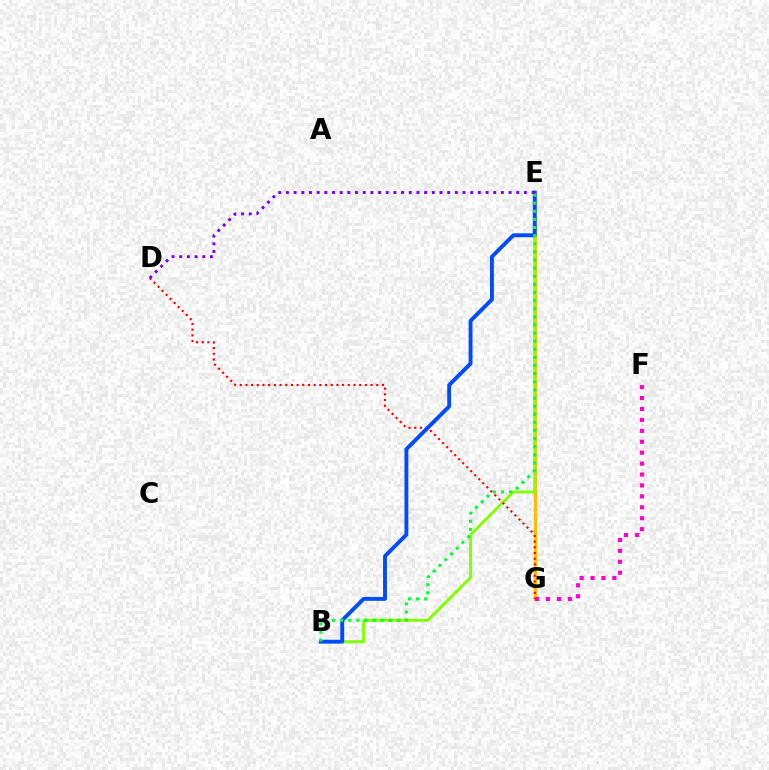{('E', 'G'): [{'color': '#00fff6', 'line_style': 'dotted', 'thickness': 2.4}, {'color': '#ffbd00', 'line_style': 'solid', 'thickness': 2.23}], ('B', 'E'): [{'color': '#84ff00', 'line_style': 'solid', 'thickness': 2.12}, {'color': '#004bff', 'line_style': 'solid', 'thickness': 2.8}, {'color': '#00ff39', 'line_style': 'dotted', 'thickness': 2.21}], ('D', 'G'): [{'color': '#ff0000', 'line_style': 'dotted', 'thickness': 1.55}], ('F', 'G'): [{'color': '#ff00cf', 'line_style': 'dotted', 'thickness': 2.97}], ('D', 'E'): [{'color': '#7200ff', 'line_style': 'dotted', 'thickness': 2.09}]}